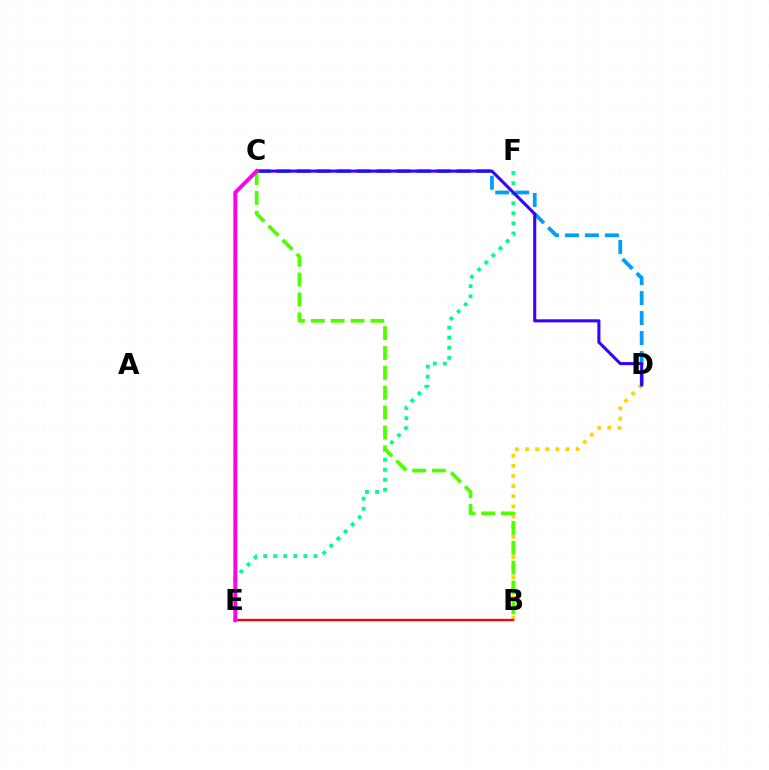{('B', 'D'): [{'color': '#ffd500', 'line_style': 'dotted', 'thickness': 2.75}], ('C', 'D'): [{'color': '#009eff', 'line_style': 'dashed', 'thickness': 2.72}, {'color': '#3700ff', 'line_style': 'solid', 'thickness': 2.21}], ('B', 'E'): [{'color': '#ff0000', 'line_style': 'solid', 'thickness': 1.67}], ('E', 'F'): [{'color': '#00ff86', 'line_style': 'dotted', 'thickness': 2.74}], ('B', 'C'): [{'color': '#4fff00', 'line_style': 'dashed', 'thickness': 2.7}], ('C', 'E'): [{'color': '#ff00ed', 'line_style': 'solid', 'thickness': 2.81}]}